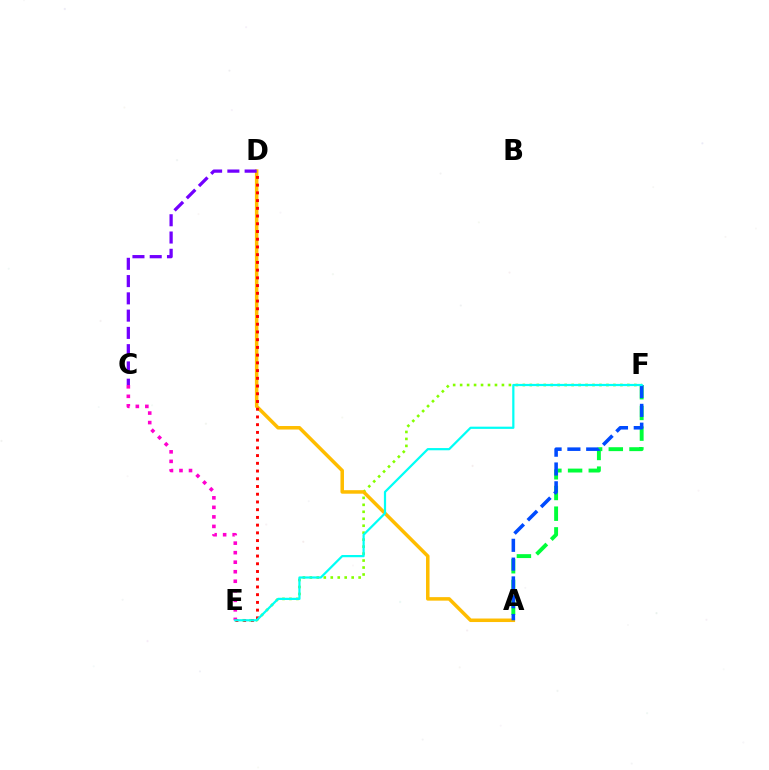{('E', 'F'): [{'color': '#84ff00', 'line_style': 'dotted', 'thickness': 1.89}, {'color': '#00fff6', 'line_style': 'solid', 'thickness': 1.6}], ('C', 'E'): [{'color': '#ff00cf', 'line_style': 'dotted', 'thickness': 2.59}], ('A', 'F'): [{'color': '#00ff39', 'line_style': 'dashed', 'thickness': 2.81}, {'color': '#004bff', 'line_style': 'dashed', 'thickness': 2.55}], ('A', 'D'): [{'color': '#ffbd00', 'line_style': 'solid', 'thickness': 2.54}], ('D', 'E'): [{'color': '#ff0000', 'line_style': 'dotted', 'thickness': 2.1}], ('C', 'D'): [{'color': '#7200ff', 'line_style': 'dashed', 'thickness': 2.35}]}